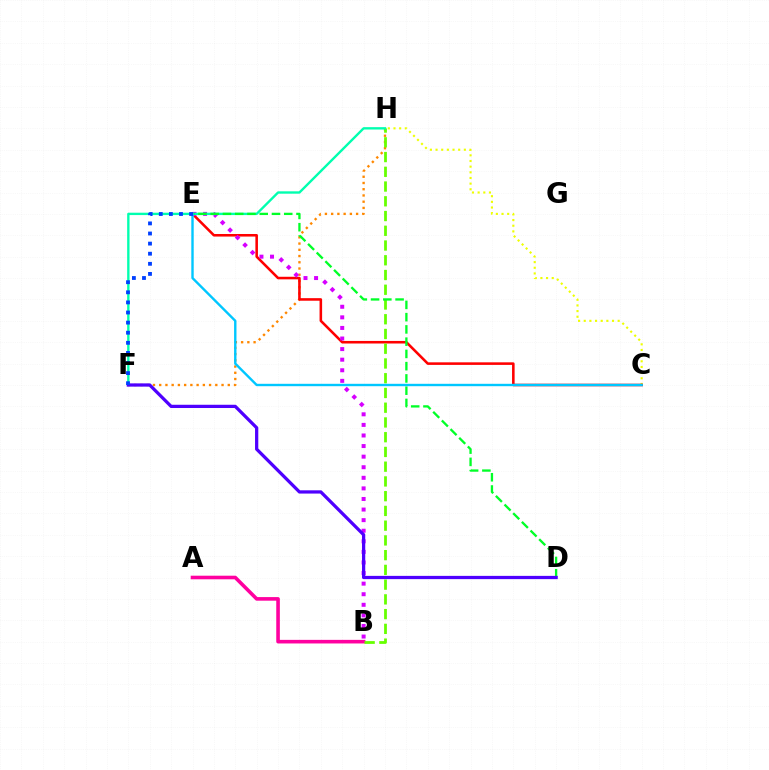{('F', 'H'): [{'color': '#ff8800', 'line_style': 'dotted', 'thickness': 1.69}, {'color': '#00ffaf', 'line_style': 'solid', 'thickness': 1.7}], ('C', 'H'): [{'color': '#eeff00', 'line_style': 'dotted', 'thickness': 1.54}], ('C', 'E'): [{'color': '#ff0000', 'line_style': 'solid', 'thickness': 1.85}, {'color': '#00c7ff', 'line_style': 'solid', 'thickness': 1.72}], ('A', 'B'): [{'color': '#ff00a0', 'line_style': 'solid', 'thickness': 2.59}], ('B', 'E'): [{'color': '#d600ff', 'line_style': 'dotted', 'thickness': 2.88}], ('B', 'H'): [{'color': '#66ff00', 'line_style': 'dashed', 'thickness': 2.0}], ('D', 'E'): [{'color': '#00ff27', 'line_style': 'dashed', 'thickness': 1.66}], ('D', 'F'): [{'color': '#4f00ff', 'line_style': 'solid', 'thickness': 2.34}], ('E', 'F'): [{'color': '#003fff', 'line_style': 'dotted', 'thickness': 2.74}]}